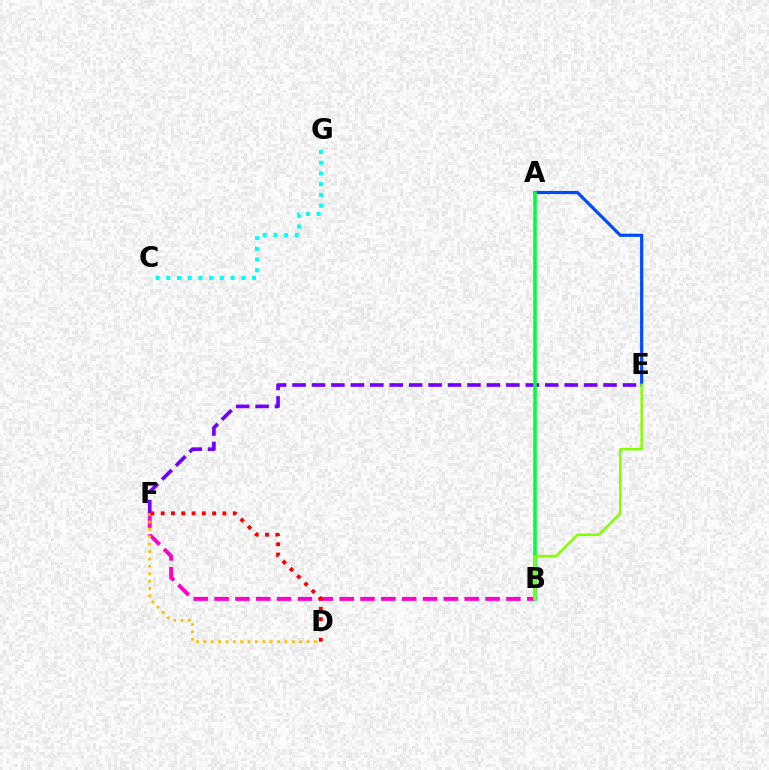{('E', 'F'): [{'color': '#7200ff', 'line_style': 'dashed', 'thickness': 2.64}], ('B', 'F'): [{'color': '#ff00cf', 'line_style': 'dashed', 'thickness': 2.83}], ('A', 'E'): [{'color': '#004bff', 'line_style': 'solid', 'thickness': 2.29}], ('D', 'F'): [{'color': '#ffbd00', 'line_style': 'dotted', 'thickness': 2.0}, {'color': '#ff0000', 'line_style': 'dotted', 'thickness': 2.8}], ('A', 'B'): [{'color': '#00ff39', 'line_style': 'solid', 'thickness': 2.57}], ('B', 'E'): [{'color': '#84ff00', 'line_style': 'solid', 'thickness': 1.82}], ('C', 'G'): [{'color': '#00fff6', 'line_style': 'dotted', 'thickness': 2.91}]}